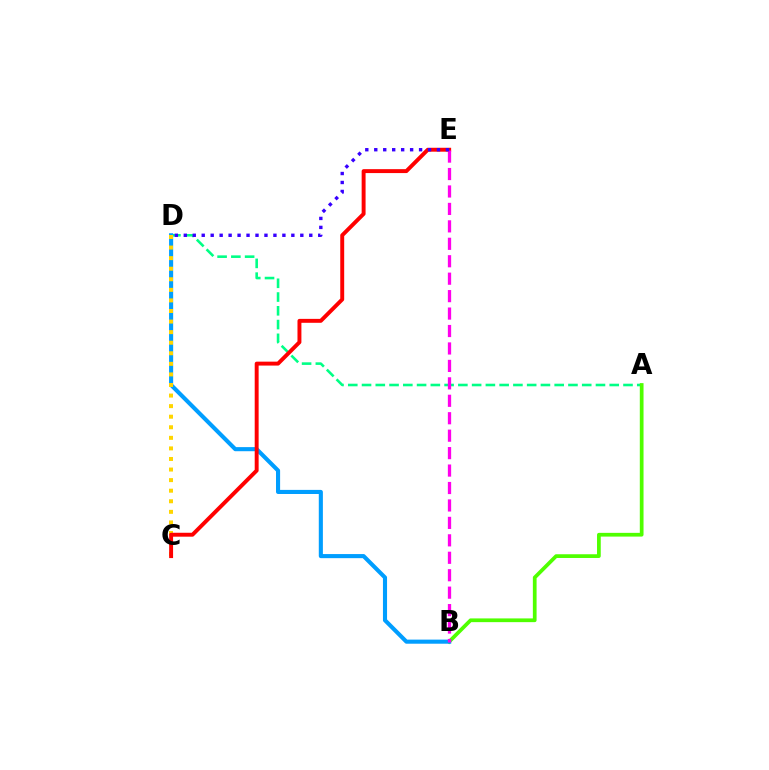{('A', 'D'): [{'color': '#00ff86', 'line_style': 'dashed', 'thickness': 1.87}], ('A', 'B'): [{'color': '#4fff00', 'line_style': 'solid', 'thickness': 2.69}], ('B', 'D'): [{'color': '#009eff', 'line_style': 'solid', 'thickness': 2.95}], ('C', 'D'): [{'color': '#ffd500', 'line_style': 'dotted', 'thickness': 2.87}], ('C', 'E'): [{'color': '#ff0000', 'line_style': 'solid', 'thickness': 2.83}], ('B', 'E'): [{'color': '#ff00ed', 'line_style': 'dashed', 'thickness': 2.37}], ('D', 'E'): [{'color': '#3700ff', 'line_style': 'dotted', 'thickness': 2.44}]}